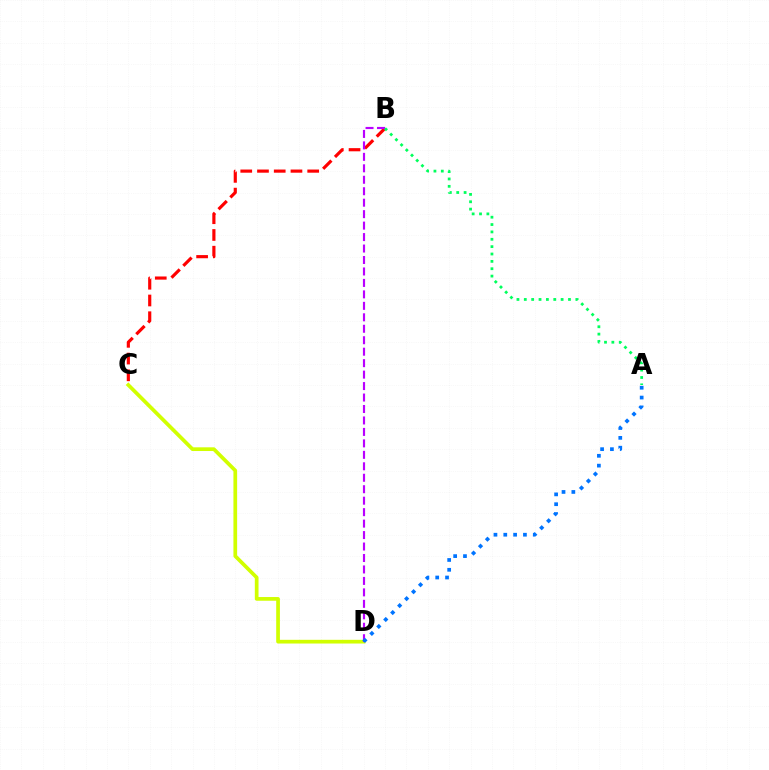{('B', 'C'): [{'color': '#ff0000', 'line_style': 'dashed', 'thickness': 2.27}], ('C', 'D'): [{'color': '#d1ff00', 'line_style': 'solid', 'thickness': 2.67}], ('B', 'D'): [{'color': '#b900ff', 'line_style': 'dashed', 'thickness': 1.56}], ('A', 'B'): [{'color': '#00ff5c', 'line_style': 'dotted', 'thickness': 2.0}], ('A', 'D'): [{'color': '#0074ff', 'line_style': 'dotted', 'thickness': 2.67}]}